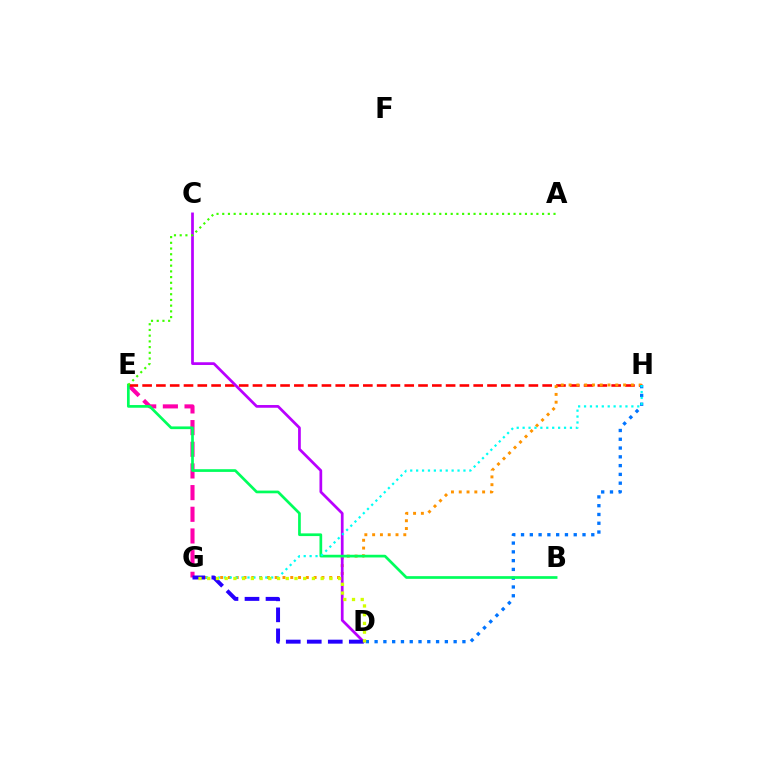{('E', 'G'): [{'color': '#ff00ac', 'line_style': 'dashed', 'thickness': 2.94}], ('E', 'H'): [{'color': '#ff0000', 'line_style': 'dashed', 'thickness': 1.87}], ('G', 'H'): [{'color': '#ff9400', 'line_style': 'dotted', 'thickness': 2.12}, {'color': '#00fff6', 'line_style': 'dotted', 'thickness': 1.61}], ('C', 'D'): [{'color': '#b900ff', 'line_style': 'solid', 'thickness': 1.96}], ('D', 'H'): [{'color': '#0074ff', 'line_style': 'dotted', 'thickness': 2.39}], ('B', 'E'): [{'color': '#00ff5c', 'line_style': 'solid', 'thickness': 1.95}], ('A', 'E'): [{'color': '#3dff00', 'line_style': 'dotted', 'thickness': 1.55}], ('D', 'G'): [{'color': '#2500ff', 'line_style': 'dashed', 'thickness': 2.85}, {'color': '#d1ff00', 'line_style': 'dotted', 'thickness': 2.37}]}